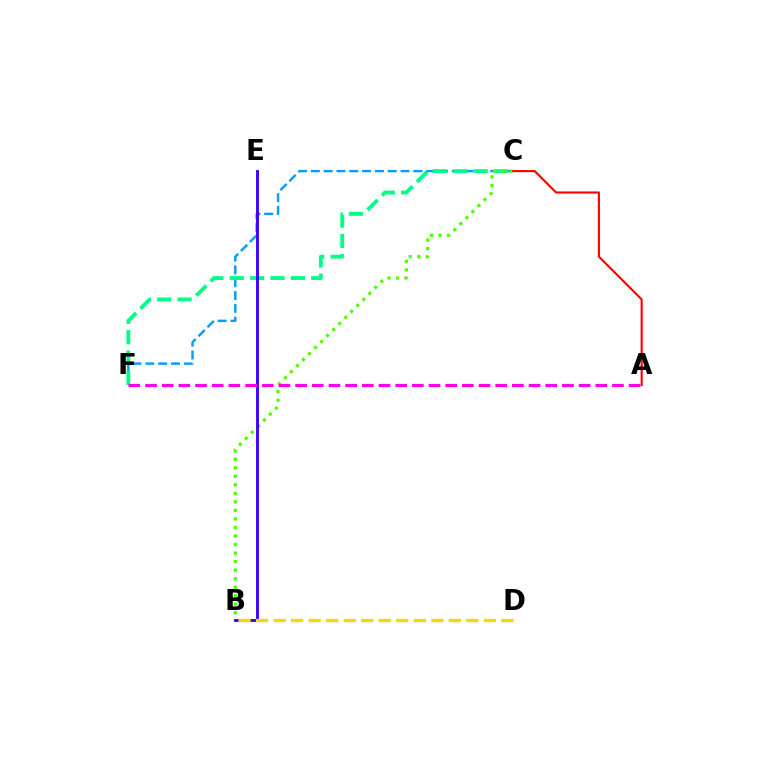{('C', 'F'): [{'color': '#009eff', 'line_style': 'dashed', 'thickness': 1.74}, {'color': '#00ff86', 'line_style': 'dashed', 'thickness': 2.77}], ('B', 'C'): [{'color': '#4fff00', 'line_style': 'dotted', 'thickness': 2.32}], ('B', 'E'): [{'color': '#3700ff', 'line_style': 'solid', 'thickness': 2.06}], ('B', 'D'): [{'color': '#ffd500', 'line_style': 'dashed', 'thickness': 2.38}], ('A', 'C'): [{'color': '#ff0000', 'line_style': 'solid', 'thickness': 1.53}], ('A', 'F'): [{'color': '#ff00ed', 'line_style': 'dashed', 'thickness': 2.27}]}